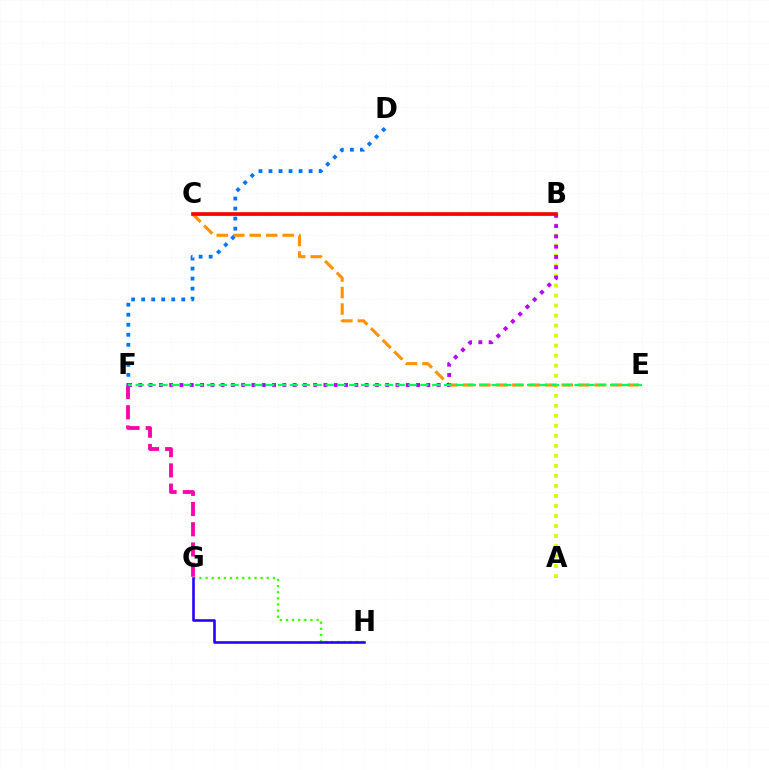{('A', 'B'): [{'color': '#d1ff00', 'line_style': 'dotted', 'thickness': 2.72}], ('B', 'C'): [{'color': '#00fff6', 'line_style': 'solid', 'thickness': 2.28}, {'color': '#ff0000', 'line_style': 'solid', 'thickness': 2.61}], ('F', 'G'): [{'color': '#ff00ac', 'line_style': 'dashed', 'thickness': 2.75}], ('G', 'H'): [{'color': '#3dff00', 'line_style': 'dotted', 'thickness': 1.66}, {'color': '#2500ff', 'line_style': 'solid', 'thickness': 1.85}], ('C', 'E'): [{'color': '#ff9400', 'line_style': 'dashed', 'thickness': 2.24}], ('B', 'F'): [{'color': '#b900ff', 'line_style': 'dotted', 'thickness': 2.79}], ('D', 'F'): [{'color': '#0074ff', 'line_style': 'dotted', 'thickness': 2.72}], ('E', 'F'): [{'color': '#00ff5c', 'line_style': 'dashed', 'thickness': 1.61}]}